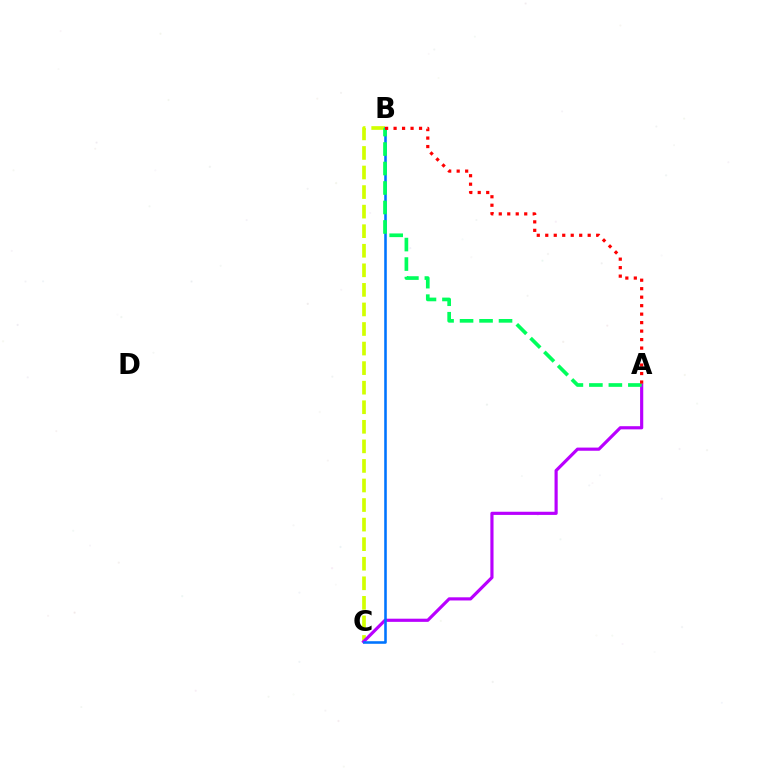{('B', 'C'): [{'color': '#d1ff00', 'line_style': 'dashed', 'thickness': 2.66}, {'color': '#0074ff', 'line_style': 'solid', 'thickness': 1.86}], ('A', 'C'): [{'color': '#b900ff', 'line_style': 'solid', 'thickness': 2.28}], ('A', 'B'): [{'color': '#00ff5c', 'line_style': 'dashed', 'thickness': 2.65}, {'color': '#ff0000', 'line_style': 'dotted', 'thickness': 2.31}]}